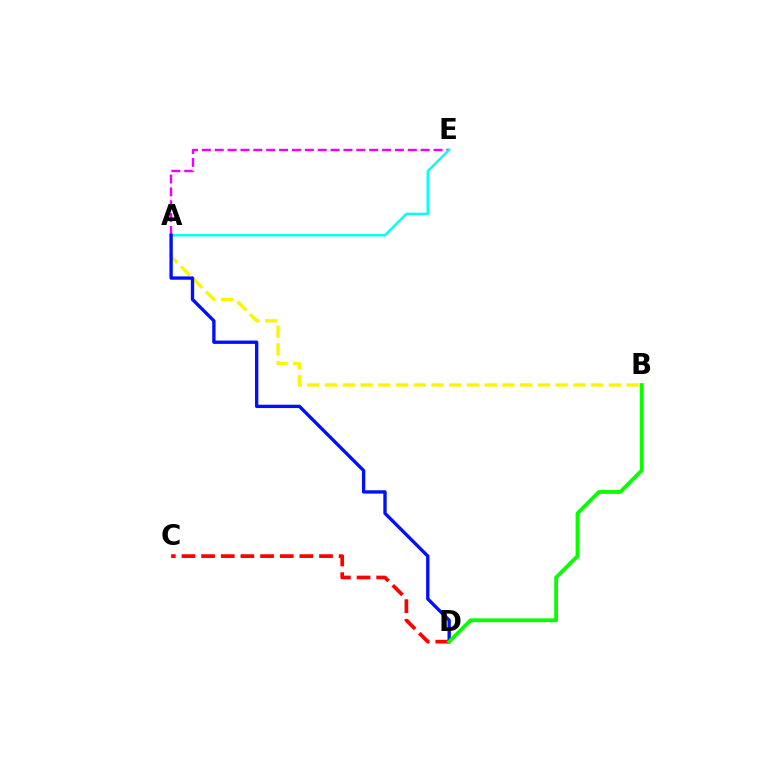{('C', 'D'): [{'color': '#ff0000', 'line_style': 'dashed', 'thickness': 2.67}], ('A', 'B'): [{'color': '#fcf500', 'line_style': 'dashed', 'thickness': 2.41}], ('A', 'E'): [{'color': '#ee00ff', 'line_style': 'dashed', 'thickness': 1.75}, {'color': '#00fff6', 'line_style': 'solid', 'thickness': 1.75}], ('A', 'D'): [{'color': '#0010ff', 'line_style': 'solid', 'thickness': 2.41}], ('B', 'D'): [{'color': '#08ff00', 'line_style': 'solid', 'thickness': 2.74}]}